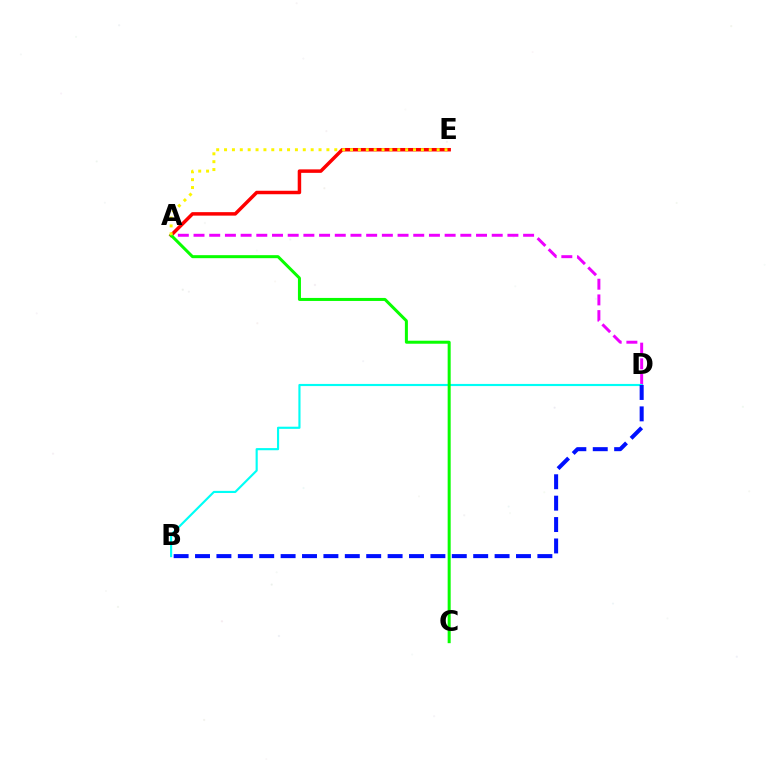{('A', 'E'): [{'color': '#ff0000', 'line_style': 'solid', 'thickness': 2.5}, {'color': '#fcf500', 'line_style': 'dotted', 'thickness': 2.14}], ('A', 'D'): [{'color': '#ee00ff', 'line_style': 'dashed', 'thickness': 2.13}], ('B', 'D'): [{'color': '#00fff6', 'line_style': 'solid', 'thickness': 1.55}, {'color': '#0010ff', 'line_style': 'dashed', 'thickness': 2.91}], ('A', 'C'): [{'color': '#08ff00', 'line_style': 'solid', 'thickness': 2.17}]}